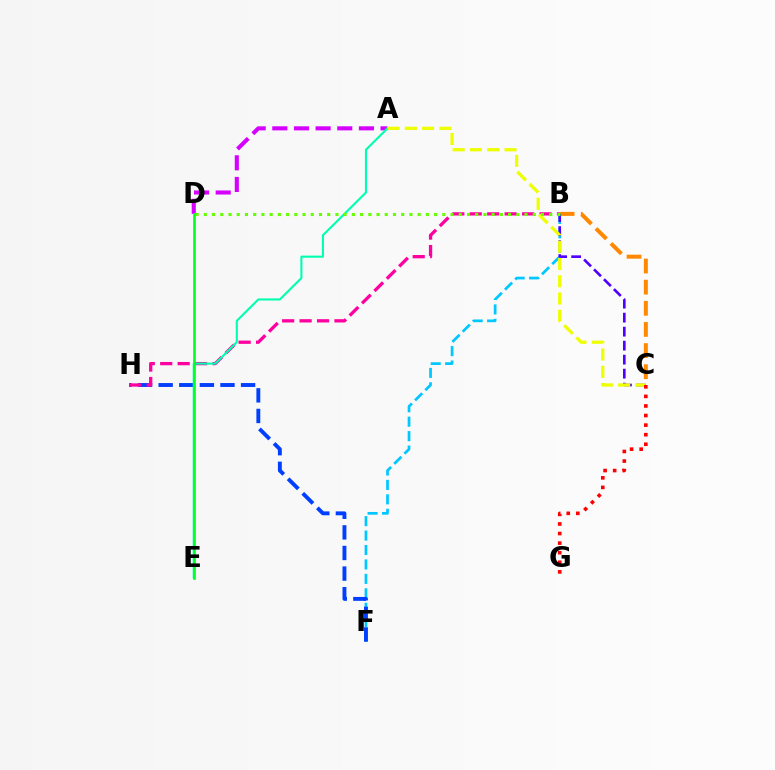{('B', 'F'): [{'color': '#00c7ff', 'line_style': 'dashed', 'thickness': 1.96}], ('A', 'D'): [{'color': '#d600ff', 'line_style': 'dashed', 'thickness': 2.94}], ('B', 'C'): [{'color': '#ff8800', 'line_style': 'dashed', 'thickness': 2.87}, {'color': '#4f00ff', 'line_style': 'dashed', 'thickness': 1.9}], ('F', 'H'): [{'color': '#003fff', 'line_style': 'dashed', 'thickness': 2.8}], ('B', 'H'): [{'color': '#ff00a0', 'line_style': 'dashed', 'thickness': 2.37}], ('A', 'E'): [{'color': '#00ffaf', 'line_style': 'solid', 'thickness': 1.51}], ('D', 'E'): [{'color': '#00ff27', 'line_style': 'solid', 'thickness': 1.91}], ('A', 'C'): [{'color': '#eeff00', 'line_style': 'dashed', 'thickness': 2.35}], ('C', 'G'): [{'color': '#ff0000', 'line_style': 'dotted', 'thickness': 2.6}], ('B', 'D'): [{'color': '#66ff00', 'line_style': 'dotted', 'thickness': 2.23}]}